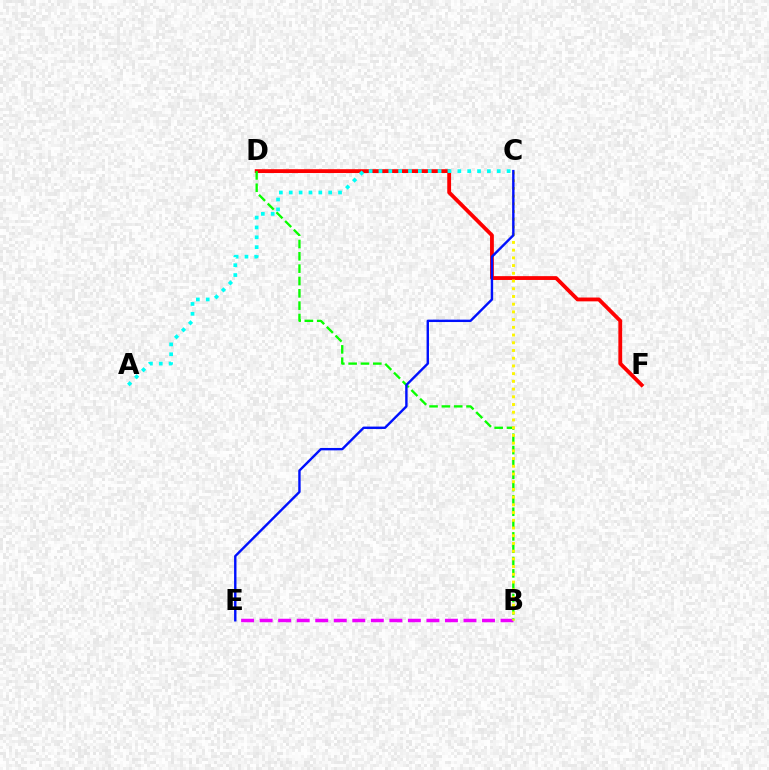{('D', 'F'): [{'color': '#ff0000', 'line_style': 'solid', 'thickness': 2.75}], ('B', 'E'): [{'color': '#ee00ff', 'line_style': 'dashed', 'thickness': 2.52}], ('B', 'D'): [{'color': '#08ff00', 'line_style': 'dashed', 'thickness': 1.67}], ('B', 'C'): [{'color': '#fcf500', 'line_style': 'dotted', 'thickness': 2.1}], ('A', 'C'): [{'color': '#00fff6', 'line_style': 'dotted', 'thickness': 2.68}], ('C', 'E'): [{'color': '#0010ff', 'line_style': 'solid', 'thickness': 1.73}]}